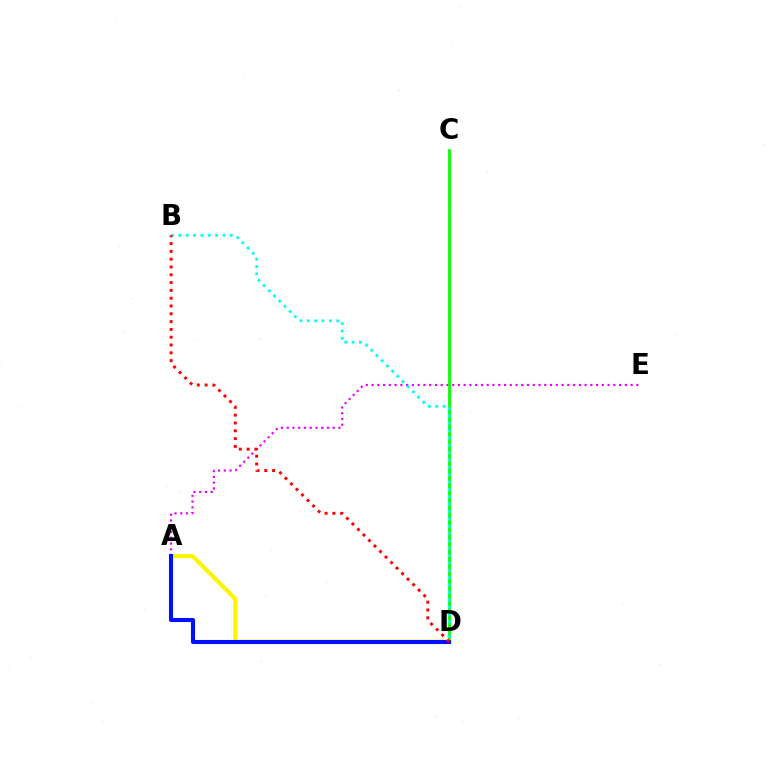{('A', 'E'): [{'color': '#ee00ff', 'line_style': 'dotted', 'thickness': 1.56}], ('C', 'D'): [{'color': '#08ff00', 'line_style': 'solid', 'thickness': 2.0}], ('B', 'D'): [{'color': '#00fff6', 'line_style': 'dotted', 'thickness': 2.0}, {'color': '#ff0000', 'line_style': 'dotted', 'thickness': 2.12}], ('A', 'D'): [{'color': '#fcf500', 'line_style': 'solid', 'thickness': 2.94}, {'color': '#0010ff', 'line_style': 'solid', 'thickness': 2.93}]}